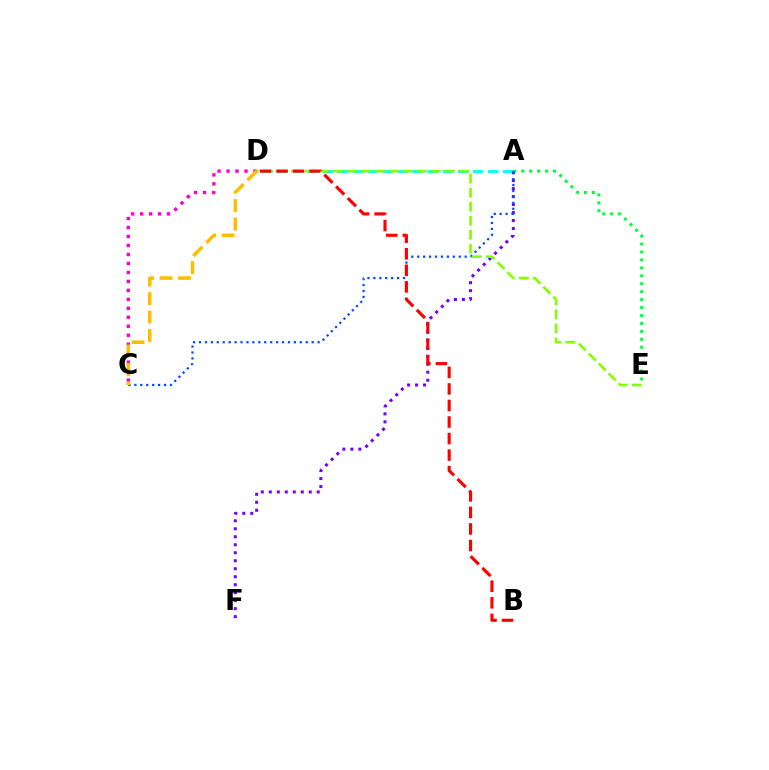{('A', 'E'): [{'color': '#00ff39', 'line_style': 'dotted', 'thickness': 2.16}], ('A', 'D'): [{'color': '#00fff6', 'line_style': 'dashed', 'thickness': 2.04}], ('A', 'F'): [{'color': '#7200ff', 'line_style': 'dotted', 'thickness': 2.17}], ('A', 'C'): [{'color': '#004bff', 'line_style': 'dotted', 'thickness': 1.61}], ('C', 'D'): [{'color': '#ff00cf', 'line_style': 'dotted', 'thickness': 2.44}, {'color': '#ffbd00', 'line_style': 'dashed', 'thickness': 2.51}], ('D', 'E'): [{'color': '#84ff00', 'line_style': 'dashed', 'thickness': 1.9}], ('B', 'D'): [{'color': '#ff0000', 'line_style': 'dashed', 'thickness': 2.25}]}